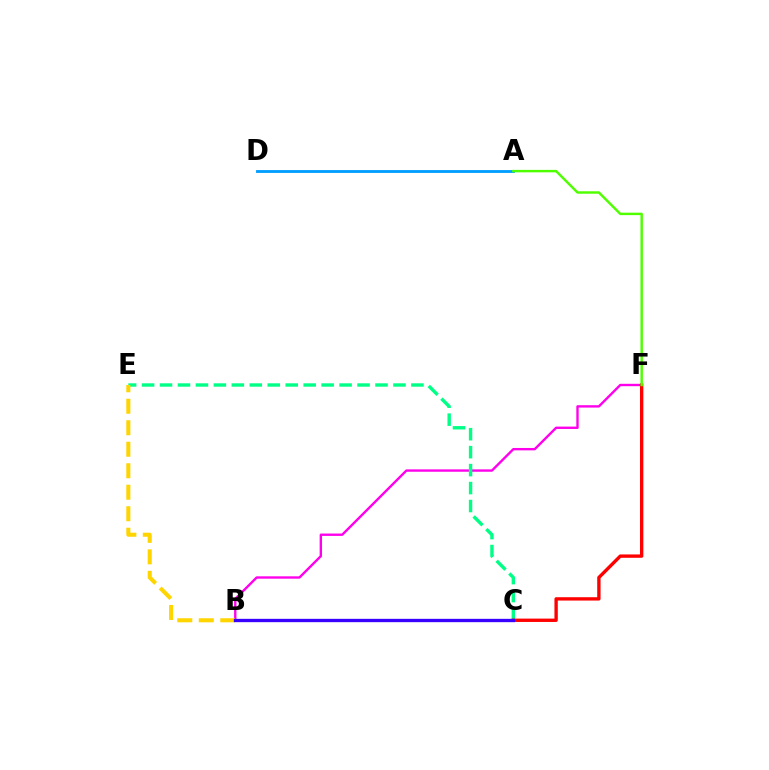{('B', 'F'): [{'color': '#ff00ed', 'line_style': 'solid', 'thickness': 1.72}], ('A', 'D'): [{'color': '#009eff', 'line_style': 'solid', 'thickness': 2.05}], ('C', 'E'): [{'color': '#00ff86', 'line_style': 'dashed', 'thickness': 2.44}], ('C', 'F'): [{'color': '#ff0000', 'line_style': 'solid', 'thickness': 2.41}], ('A', 'F'): [{'color': '#4fff00', 'line_style': 'solid', 'thickness': 1.76}], ('B', 'E'): [{'color': '#ffd500', 'line_style': 'dashed', 'thickness': 2.92}], ('B', 'C'): [{'color': '#3700ff', 'line_style': 'solid', 'thickness': 2.4}]}